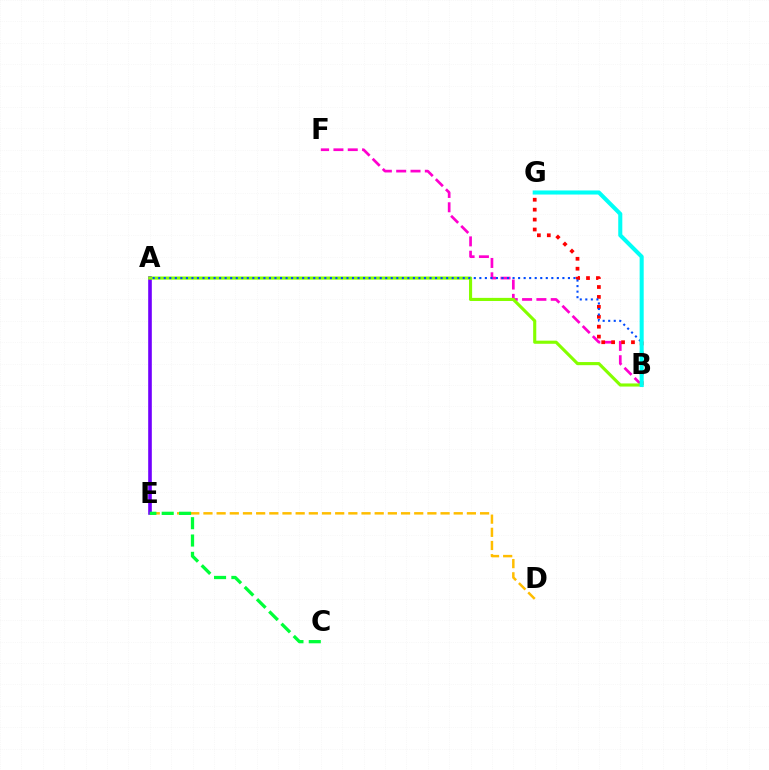{('A', 'E'): [{'color': '#7200ff', 'line_style': 'solid', 'thickness': 2.61}], ('B', 'F'): [{'color': '#ff00cf', 'line_style': 'dashed', 'thickness': 1.95}], ('B', 'G'): [{'color': '#ff0000', 'line_style': 'dotted', 'thickness': 2.7}, {'color': '#00fff6', 'line_style': 'solid', 'thickness': 2.93}], ('D', 'E'): [{'color': '#ffbd00', 'line_style': 'dashed', 'thickness': 1.79}], ('A', 'B'): [{'color': '#84ff00', 'line_style': 'solid', 'thickness': 2.25}, {'color': '#004bff', 'line_style': 'dotted', 'thickness': 1.5}], ('C', 'E'): [{'color': '#00ff39', 'line_style': 'dashed', 'thickness': 2.35}]}